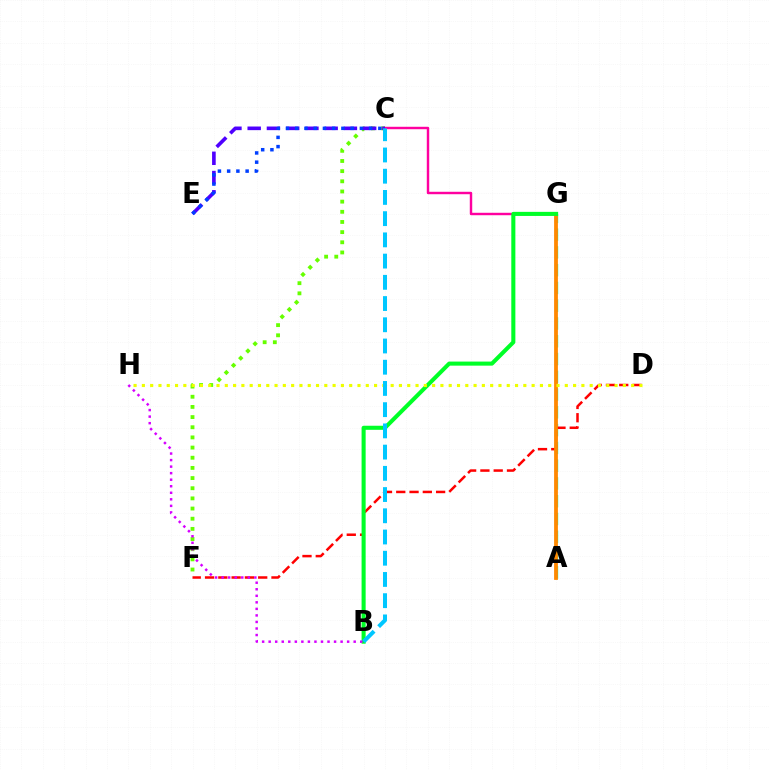{('A', 'G'): [{'color': '#00ffaf', 'line_style': 'dashed', 'thickness': 2.41}, {'color': '#ff8800', 'line_style': 'solid', 'thickness': 2.73}], ('D', 'F'): [{'color': '#ff0000', 'line_style': 'dashed', 'thickness': 1.81}], ('C', 'G'): [{'color': '#ff00a0', 'line_style': 'solid', 'thickness': 1.76}], ('C', 'F'): [{'color': '#66ff00', 'line_style': 'dotted', 'thickness': 2.76}], ('B', 'G'): [{'color': '#00ff27', 'line_style': 'solid', 'thickness': 2.93}], ('D', 'H'): [{'color': '#eeff00', 'line_style': 'dotted', 'thickness': 2.25}], ('C', 'E'): [{'color': '#4f00ff', 'line_style': 'dashed', 'thickness': 2.61}, {'color': '#003fff', 'line_style': 'dotted', 'thickness': 2.51}], ('B', 'C'): [{'color': '#00c7ff', 'line_style': 'dashed', 'thickness': 2.88}], ('B', 'H'): [{'color': '#d600ff', 'line_style': 'dotted', 'thickness': 1.78}]}